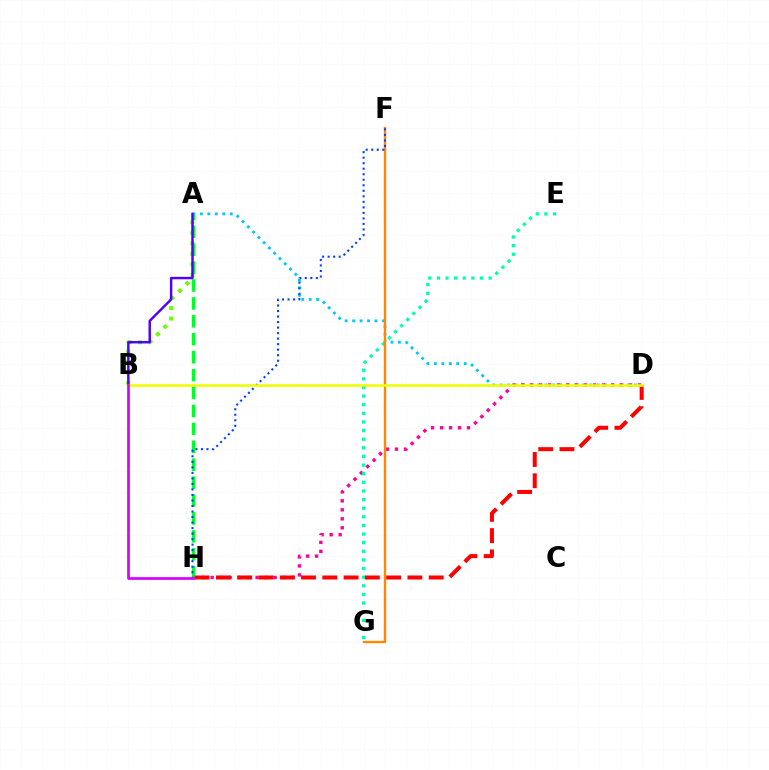{('A', 'B'): [{'color': '#66ff00', 'line_style': 'dotted', 'thickness': 2.86}, {'color': '#4f00ff', 'line_style': 'solid', 'thickness': 1.76}], ('A', 'D'): [{'color': '#00c7ff', 'line_style': 'dotted', 'thickness': 2.03}], ('D', 'H'): [{'color': '#ff00a0', 'line_style': 'dotted', 'thickness': 2.44}, {'color': '#ff0000', 'line_style': 'dashed', 'thickness': 2.89}], ('E', 'G'): [{'color': '#00ffaf', 'line_style': 'dotted', 'thickness': 2.34}], ('F', 'G'): [{'color': '#ff8800', 'line_style': 'solid', 'thickness': 1.71}], ('A', 'H'): [{'color': '#00ff27', 'line_style': 'dashed', 'thickness': 2.43}], ('F', 'H'): [{'color': '#003fff', 'line_style': 'dotted', 'thickness': 1.5}], ('B', 'D'): [{'color': '#eeff00', 'line_style': 'solid', 'thickness': 1.86}], ('B', 'H'): [{'color': '#d600ff', 'line_style': 'solid', 'thickness': 1.95}]}